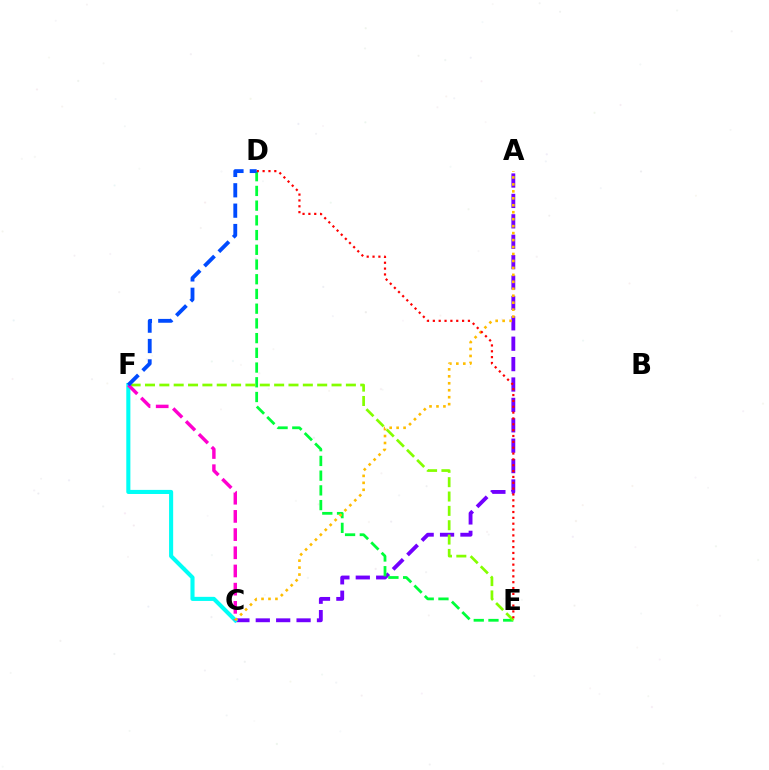{('A', 'C'): [{'color': '#7200ff', 'line_style': 'dashed', 'thickness': 2.77}, {'color': '#ffbd00', 'line_style': 'dotted', 'thickness': 1.89}], ('D', 'E'): [{'color': '#00ff39', 'line_style': 'dashed', 'thickness': 2.0}, {'color': '#ff0000', 'line_style': 'dotted', 'thickness': 1.59}], ('E', 'F'): [{'color': '#84ff00', 'line_style': 'dashed', 'thickness': 1.95}], ('C', 'F'): [{'color': '#00fff6', 'line_style': 'solid', 'thickness': 2.95}, {'color': '#ff00cf', 'line_style': 'dashed', 'thickness': 2.47}], ('D', 'F'): [{'color': '#004bff', 'line_style': 'dashed', 'thickness': 2.77}]}